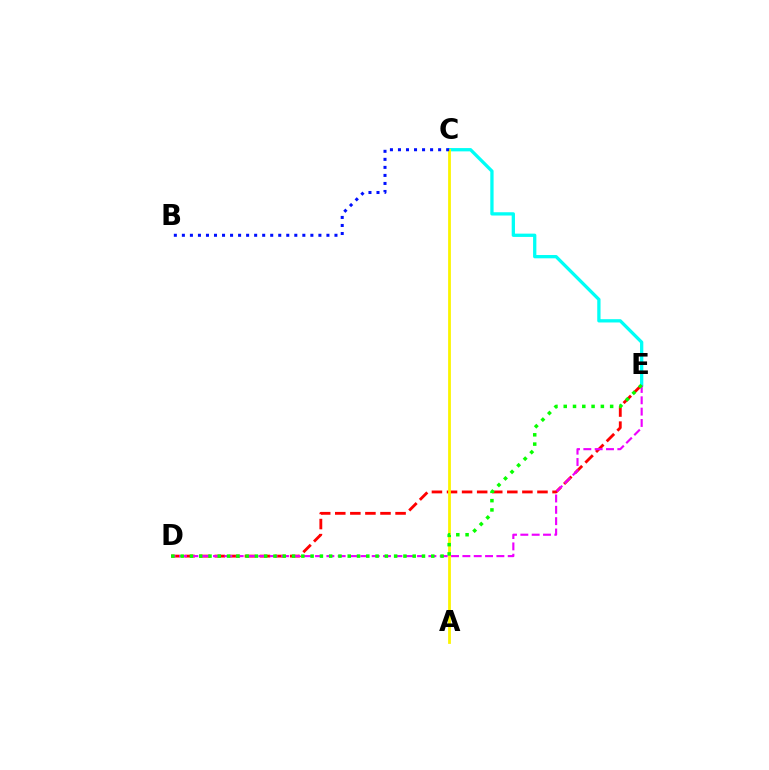{('D', 'E'): [{'color': '#ff0000', 'line_style': 'dashed', 'thickness': 2.05}, {'color': '#ee00ff', 'line_style': 'dashed', 'thickness': 1.54}, {'color': '#08ff00', 'line_style': 'dotted', 'thickness': 2.52}], ('C', 'E'): [{'color': '#00fff6', 'line_style': 'solid', 'thickness': 2.37}], ('A', 'C'): [{'color': '#fcf500', 'line_style': 'solid', 'thickness': 2.0}], ('B', 'C'): [{'color': '#0010ff', 'line_style': 'dotted', 'thickness': 2.18}]}